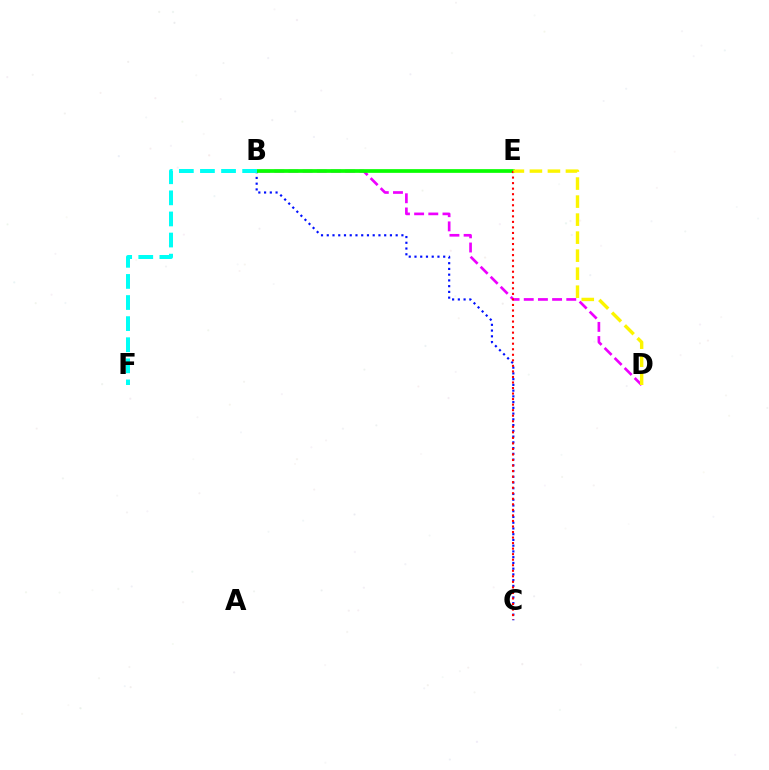{('B', 'C'): [{'color': '#0010ff', 'line_style': 'dotted', 'thickness': 1.56}], ('B', 'D'): [{'color': '#ee00ff', 'line_style': 'dashed', 'thickness': 1.93}], ('B', 'E'): [{'color': '#08ff00', 'line_style': 'solid', 'thickness': 2.67}], ('C', 'E'): [{'color': '#ff0000', 'line_style': 'dotted', 'thickness': 1.5}], ('D', 'E'): [{'color': '#fcf500', 'line_style': 'dashed', 'thickness': 2.45}], ('B', 'F'): [{'color': '#00fff6', 'line_style': 'dashed', 'thickness': 2.87}]}